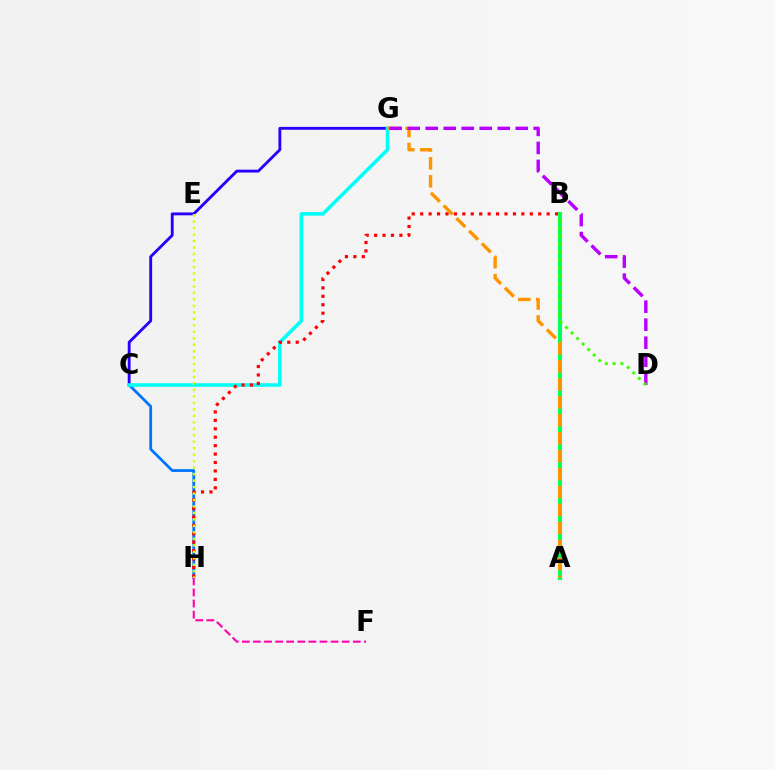{('C', 'G'): [{'color': '#2500ff', 'line_style': 'solid', 'thickness': 2.06}, {'color': '#00fff6', 'line_style': 'solid', 'thickness': 2.57}], ('C', 'H'): [{'color': '#0074ff', 'line_style': 'solid', 'thickness': 1.99}], ('B', 'H'): [{'color': '#ff0000', 'line_style': 'dotted', 'thickness': 2.29}], ('A', 'B'): [{'color': '#00ff5c', 'line_style': 'solid', 'thickness': 2.98}], ('F', 'H'): [{'color': '#ff00ac', 'line_style': 'dashed', 'thickness': 1.51}], ('A', 'G'): [{'color': '#ff9400', 'line_style': 'dashed', 'thickness': 2.44}], ('E', 'H'): [{'color': '#d1ff00', 'line_style': 'dotted', 'thickness': 1.76}], ('D', 'G'): [{'color': '#b900ff', 'line_style': 'dashed', 'thickness': 2.45}], ('B', 'D'): [{'color': '#3dff00', 'line_style': 'dotted', 'thickness': 2.12}]}